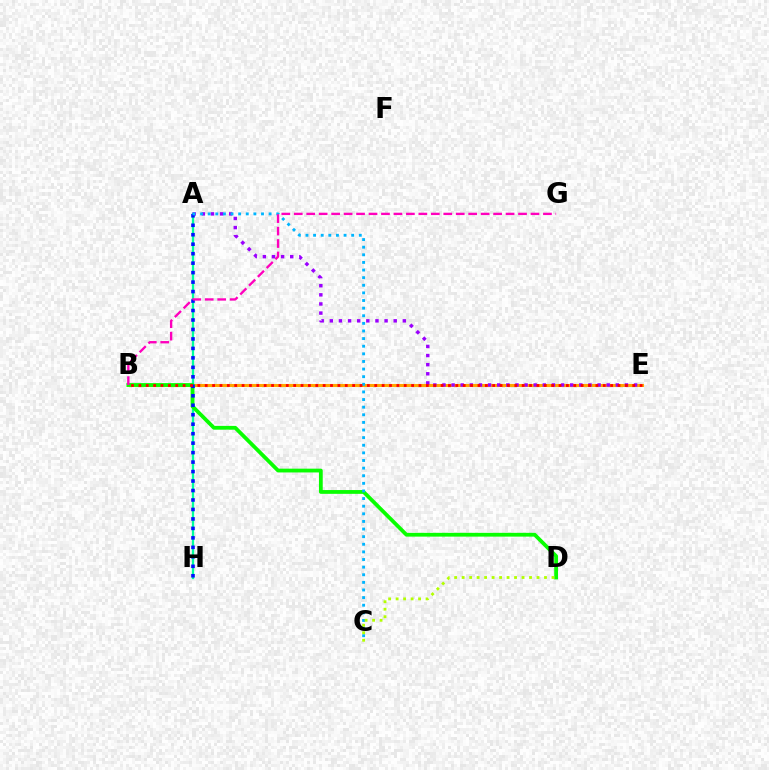{('B', 'E'): [{'color': '#ffa500', 'line_style': 'solid', 'thickness': 2.21}, {'color': '#ff0000', 'line_style': 'dotted', 'thickness': 2.0}], ('A', 'H'): [{'color': '#00ff9d', 'line_style': 'solid', 'thickness': 1.65}, {'color': '#0010ff', 'line_style': 'dotted', 'thickness': 2.57}], ('A', 'E'): [{'color': '#9b00ff', 'line_style': 'dotted', 'thickness': 2.48}], ('B', 'D'): [{'color': '#08ff00', 'line_style': 'solid', 'thickness': 2.72}], ('A', 'C'): [{'color': '#00b5ff', 'line_style': 'dotted', 'thickness': 2.07}], ('B', 'G'): [{'color': '#ff00bd', 'line_style': 'dashed', 'thickness': 1.69}], ('C', 'D'): [{'color': '#b3ff00', 'line_style': 'dotted', 'thickness': 2.03}]}